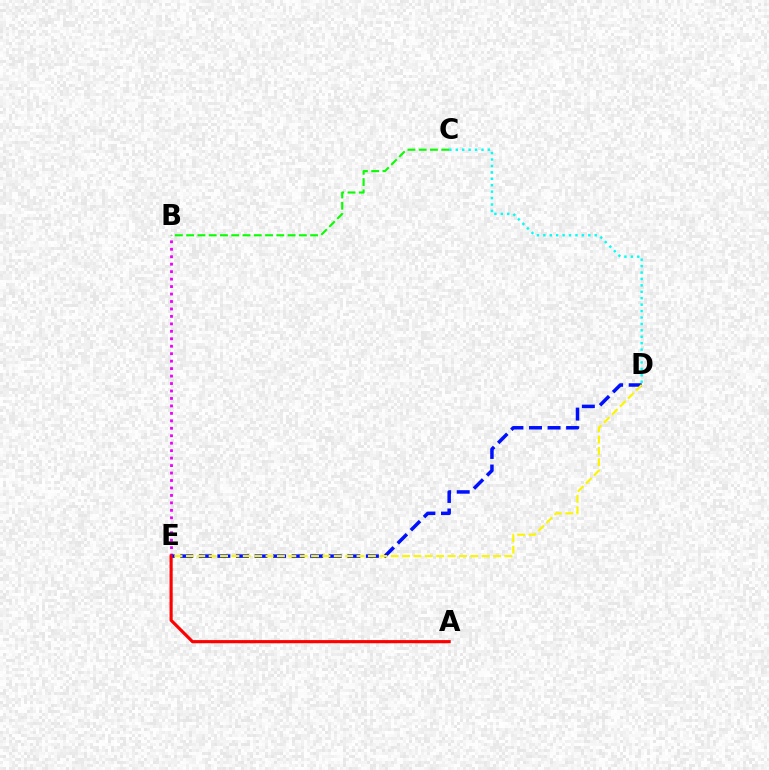{('B', 'E'): [{'color': '#ee00ff', 'line_style': 'dotted', 'thickness': 2.03}], ('D', 'E'): [{'color': '#0010ff', 'line_style': 'dashed', 'thickness': 2.52}, {'color': '#fcf500', 'line_style': 'dashed', 'thickness': 1.55}], ('C', 'D'): [{'color': '#00fff6', 'line_style': 'dotted', 'thickness': 1.75}], ('A', 'E'): [{'color': '#ff0000', 'line_style': 'solid', 'thickness': 2.27}], ('B', 'C'): [{'color': '#08ff00', 'line_style': 'dashed', 'thickness': 1.53}]}